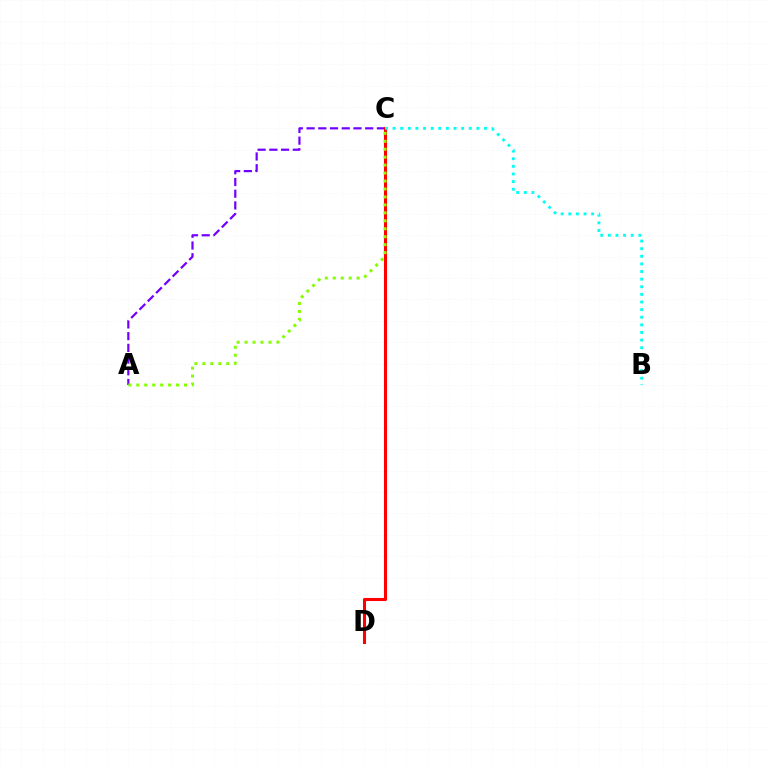{('A', 'C'): [{'color': '#7200ff', 'line_style': 'dashed', 'thickness': 1.59}, {'color': '#84ff00', 'line_style': 'dotted', 'thickness': 2.16}], ('C', 'D'): [{'color': '#ff0000', 'line_style': 'solid', 'thickness': 2.2}], ('B', 'C'): [{'color': '#00fff6', 'line_style': 'dotted', 'thickness': 2.07}]}